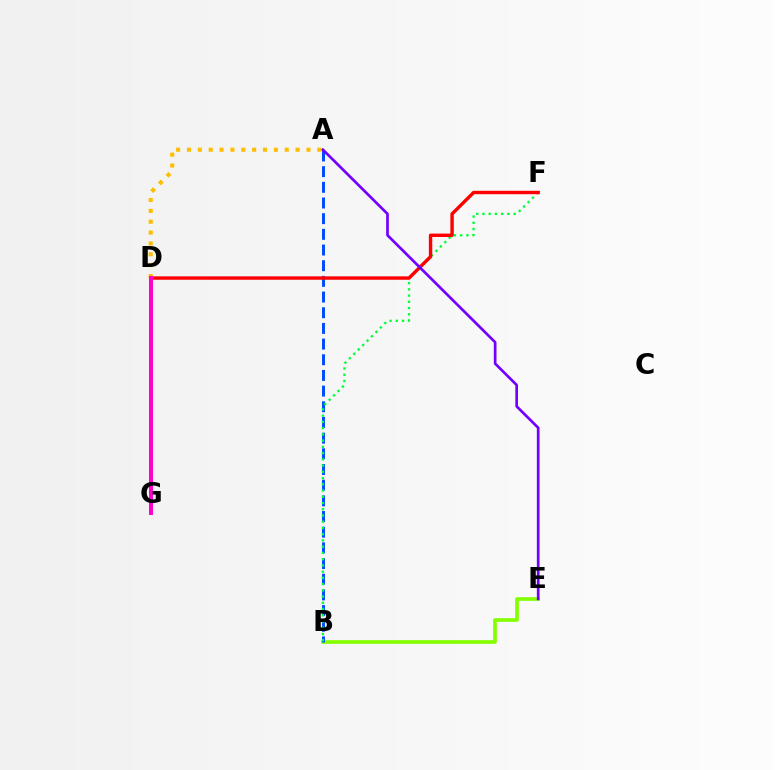{('B', 'E'): [{'color': '#84ff00', 'line_style': 'solid', 'thickness': 2.65}], ('A', 'B'): [{'color': '#004bff', 'line_style': 'dashed', 'thickness': 2.13}], ('B', 'F'): [{'color': '#00ff39', 'line_style': 'dotted', 'thickness': 1.7}], ('A', 'D'): [{'color': '#ffbd00', 'line_style': 'dotted', 'thickness': 2.95}], ('D', 'F'): [{'color': '#ff0000', 'line_style': 'solid', 'thickness': 2.45}], ('D', 'G'): [{'color': '#00fff6', 'line_style': 'solid', 'thickness': 1.99}, {'color': '#ff00cf', 'line_style': 'solid', 'thickness': 2.89}], ('A', 'E'): [{'color': '#7200ff', 'line_style': 'solid', 'thickness': 1.93}]}